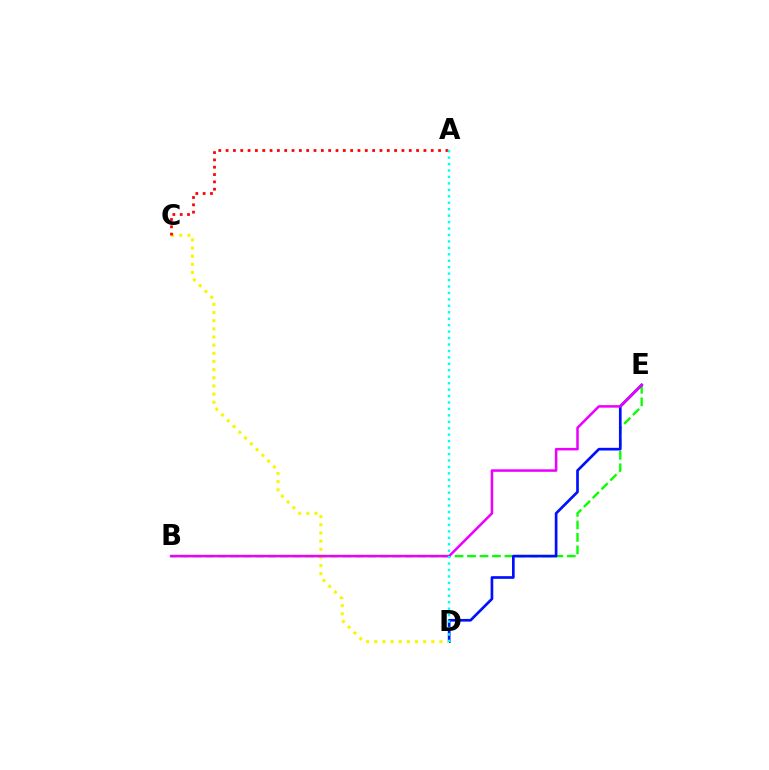{('B', 'E'): [{'color': '#08ff00', 'line_style': 'dashed', 'thickness': 1.69}, {'color': '#ee00ff', 'line_style': 'solid', 'thickness': 1.82}], ('D', 'E'): [{'color': '#0010ff', 'line_style': 'solid', 'thickness': 1.93}], ('C', 'D'): [{'color': '#fcf500', 'line_style': 'dotted', 'thickness': 2.22}], ('A', 'C'): [{'color': '#ff0000', 'line_style': 'dotted', 'thickness': 1.99}], ('A', 'D'): [{'color': '#00fff6', 'line_style': 'dotted', 'thickness': 1.75}]}